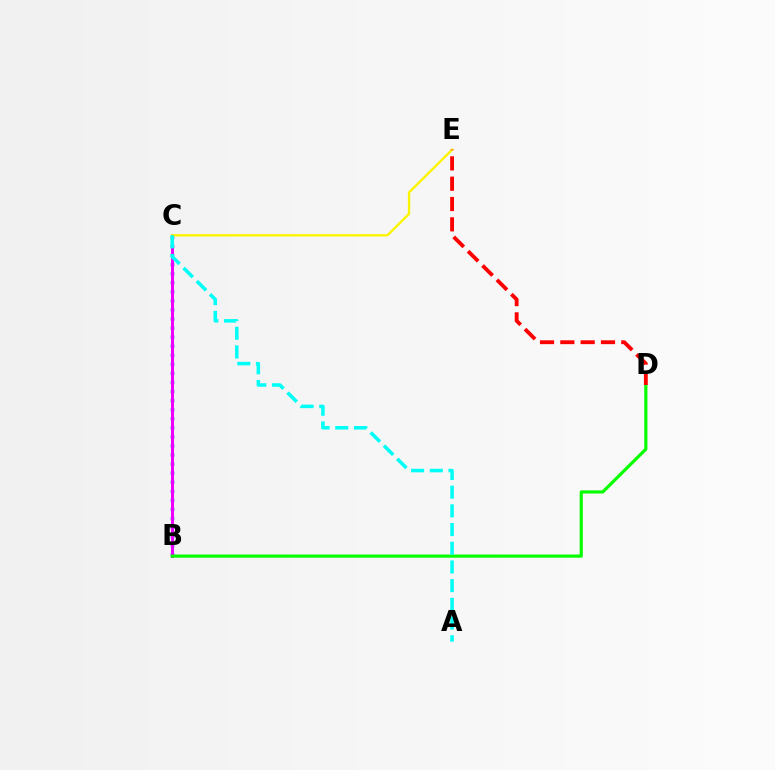{('B', 'C'): [{'color': '#0010ff', 'line_style': 'dotted', 'thickness': 2.46}, {'color': '#ee00ff', 'line_style': 'solid', 'thickness': 2.13}], ('B', 'D'): [{'color': '#08ff00', 'line_style': 'solid', 'thickness': 2.3}], ('C', 'E'): [{'color': '#fcf500', 'line_style': 'solid', 'thickness': 1.71}], ('A', 'C'): [{'color': '#00fff6', 'line_style': 'dashed', 'thickness': 2.54}], ('D', 'E'): [{'color': '#ff0000', 'line_style': 'dashed', 'thickness': 2.76}]}